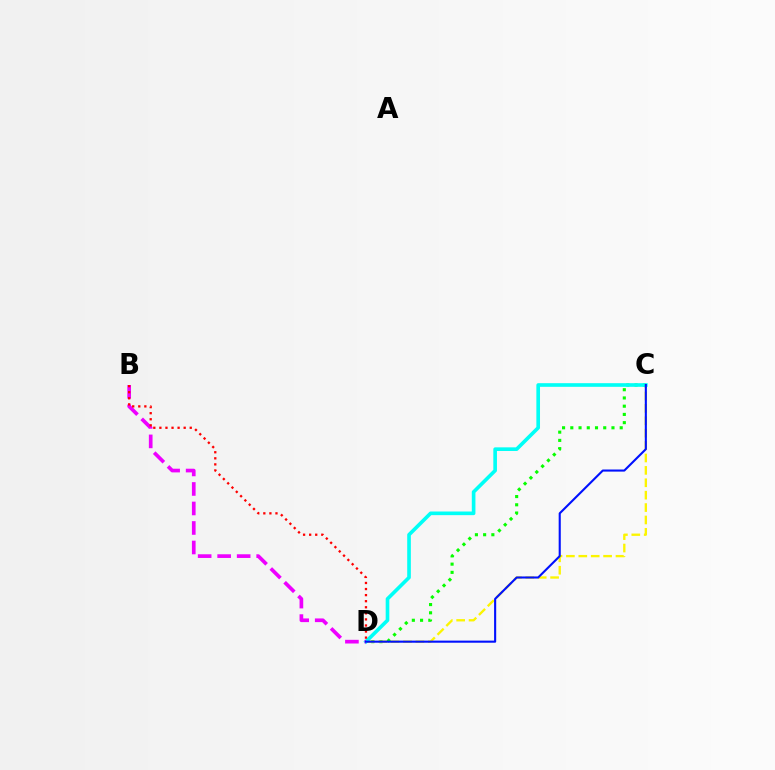{('C', 'D'): [{'color': '#08ff00', 'line_style': 'dotted', 'thickness': 2.24}, {'color': '#fcf500', 'line_style': 'dashed', 'thickness': 1.68}, {'color': '#00fff6', 'line_style': 'solid', 'thickness': 2.62}, {'color': '#0010ff', 'line_style': 'solid', 'thickness': 1.51}], ('B', 'D'): [{'color': '#ee00ff', 'line_style': 'dashed', 'thickness': 2.65}, {'color': '#ff0000', 'line_style': 'dotted', 'thickness': 1.65}]}